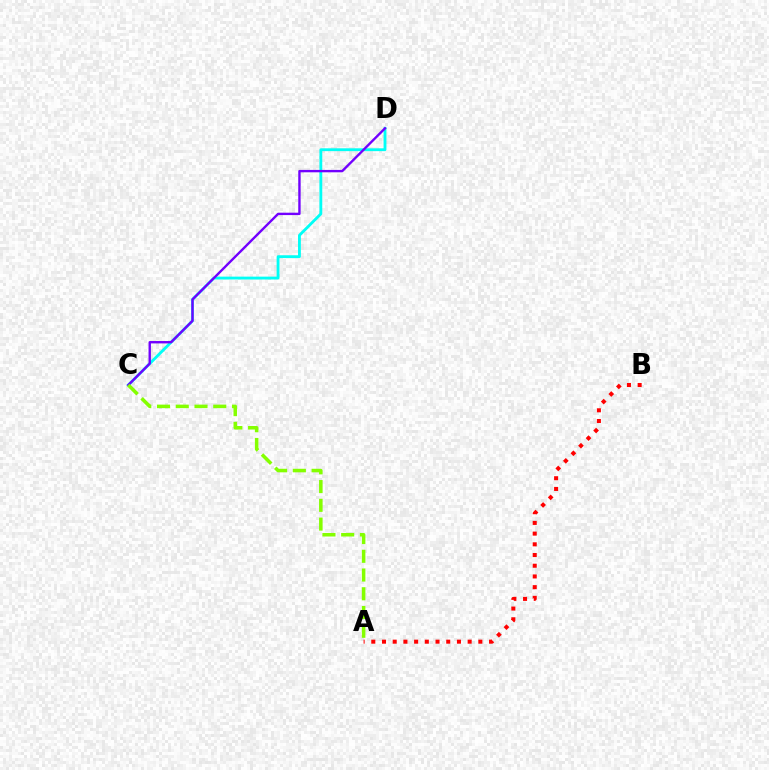{('C', 'D'): [{'color': '#00fff6', 'line_style': 'solid', 'thickness': 2.04}, {'color': '#7200ff', 'line_style': 'solid', 'thickness': 1.72}], ('A', 'C'): [{'color': '#84ff00', 'line_style': 'dashed', 'thickness': 2.55}], ('A', 'B'): [{'color': '#ff0000', 'line_style': 'dotted', 'thickness': 2.91}]}